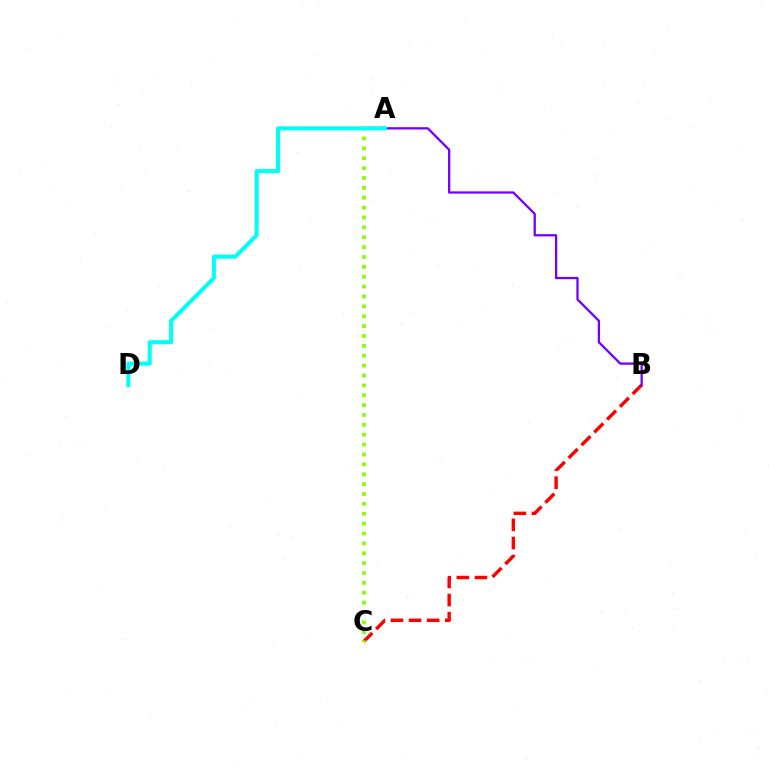{('B', 'C'): [{'color': '#ff0000', 'line_style': 'dashed', 'thickness': 2.46}], ('A', 'B'): [{'color': '#7200ff', 'line_style': 'solid', 'thickness': 1.64}], ('A', 'C'): [{'color': '#84ff00', 'line_style': 'dotted', 'thickness': 2.68}], ('A', 'D'): [{'color': '#00fff6', 'line_style': 'solid', 'thickness': 2.92}]}